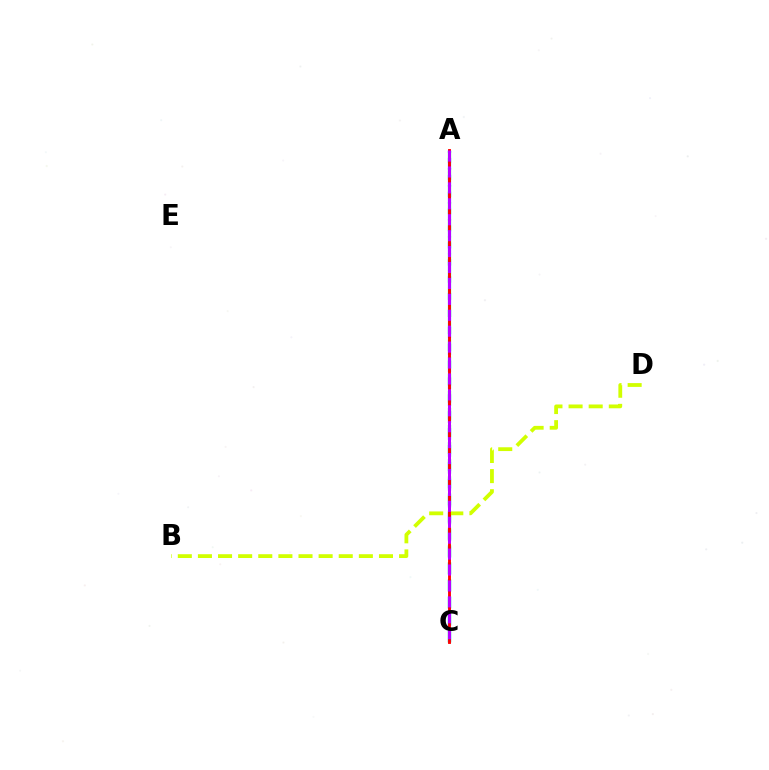{('A', 'C'): [{'color': '#00ff5c', 'line_style': 'dashed', 'thickness': 2.33}, {'color': '#0074ff', 'line_style': 'dashed', 'thickness': 2.29}, {'color': '#ff0000', 'line_style': 'solid', 'thickness': 2.06}, {'color': '#b900ff', 'line_style': 'dashed', 'thickness': 2.16}], ('B', 'D'): [{'color': '#d1ff00', 'line_style': 'dashed', 'thickness': 2.73}]}